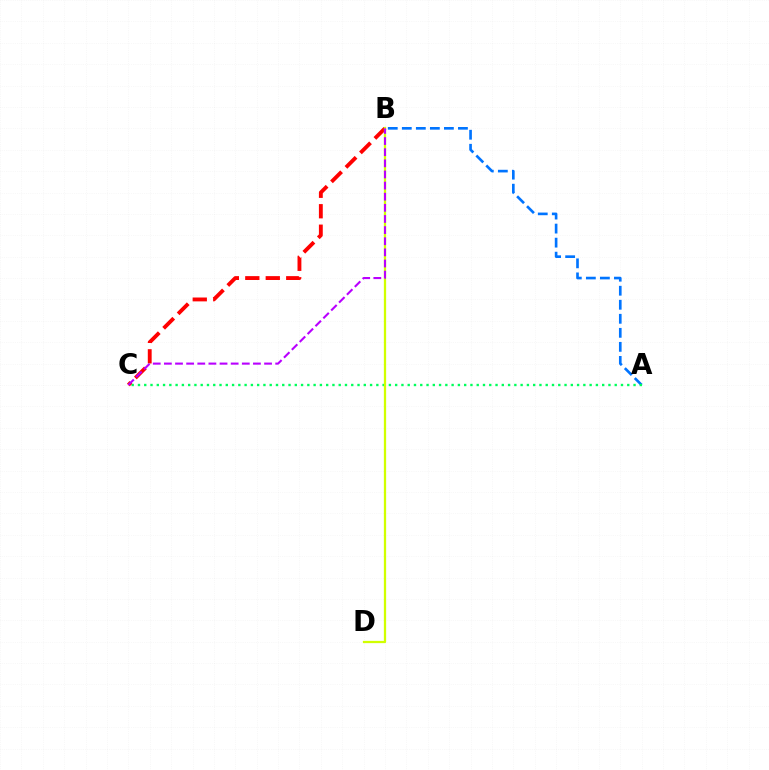{('A', 'B'): [{'color': '#0074ff', 'line_style': 'dashed', 'thickness': 1.91}], ('A', 'C'): [{'color': '#00ff5c', 'line_style': 'dotted', 'thickness': 1.7}], ('B', 'C'): [{'color': '#ff0000', 'line_style': 'dashed', 'thickness': 2.78}, {'color': '#b900ff', 'line_style': 'dashed', 'thickness': 1.51}], ('B', 'D'): [{'color': '#d1ff00', 'line_style': 'solid', 'thickness': 1.64}]}